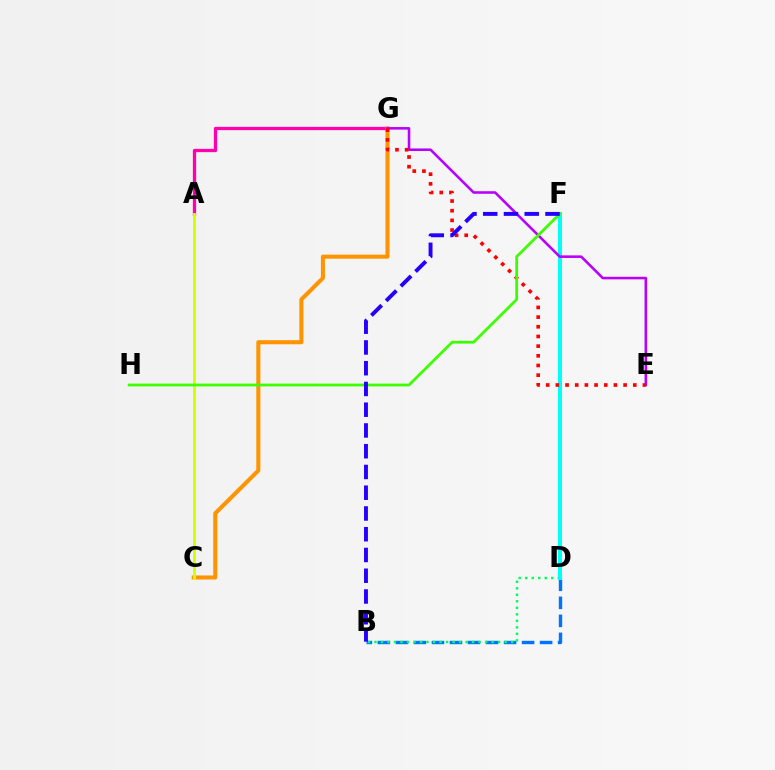{('B', 'D'): [{'color': '#0074ff', 'line_style': 'dashed', 'thickness': 2.45}, {'color': '#00ff5c', 'line_style': 'dotted', 'thickness': 1.77}], ('A', 'G'): [{'color': '#ff00ac', 'line_style': 'solid', 'thickness': 2.37}], ('C', 'G'): [{'color': '#ff9400', 'line_style': 'solid', 'thickness': 2.93}], ('D', 'F'): [{'color': '#00fff6', 'line_style': 'solid', 'thickness': 2.9}], ('E', 'G'): [{'color': '#b900ff', 'line_style': 'solid', 'thickness': 1.85}, {'color': '#ff0000', 'line_style': 'dotted', 'thickness': 2.63}], ('A', 'C'): [{'color': '#d1ff00', 'line_style': 'solid', 'thickness': 2.03}], ('F', 'H'): [{'color': '#3dff00', 'line_style': 'solid', 'thickness': 1.99}], ('B', 'F'): [{'color': '#2500ff', 'line_style': 'dashed', 'thickness': 2.82}]}